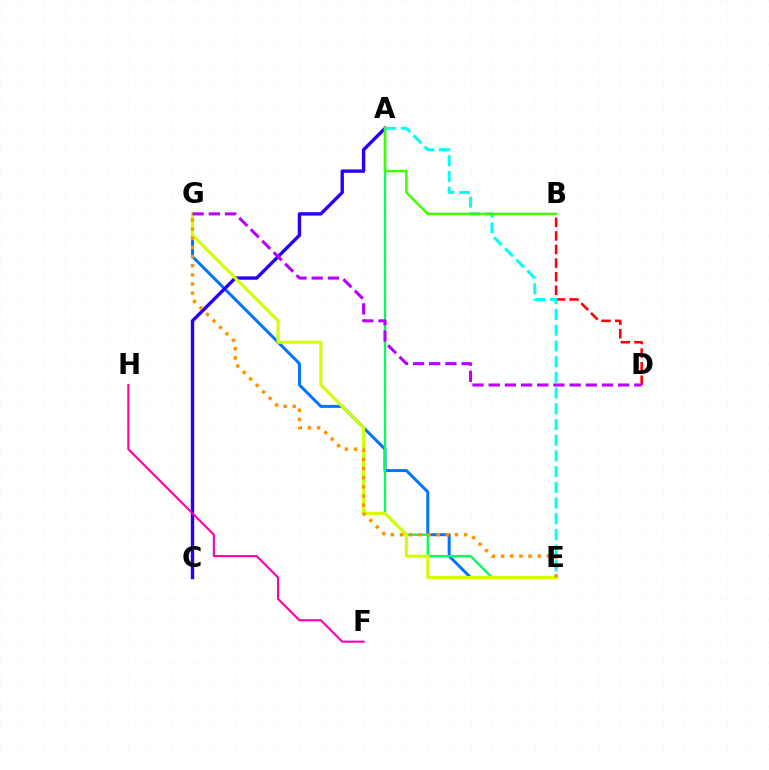{('E', 'G'): [{'color': '#0074ff', 'line_style': 'solid', 'thickness': 2.15}, {'color': '#d1ff00', 'line_style': 'solid', 'thickness': 2.21}, {'color': '#ff9400', 'line_style': 'dotted', 'thickness': 2.49}], ('A', 'C'): [{'color': '#2500ff', 'line_style': 'solid', 'thickness': 2.43}], ('B', 'D'): [{'color': '#ff0000', 'line_style': 'dashed', 'thickness': 1.85}], ('A', 'E'): [{'color': '#00ff5c', 'line_style': 'solid', 'thickness': 1.67}, {'color': '#00fff6', 'line_style': 'dashed', 'thickness': 2.13}], ('D', 'G'): [{'color': '#b900ff', 'line_style': 'dashed', 'thickness': 2.2}], ('A', 'B'): [{'color': '#3dff00', 'line_style': 'solid', 'thickness': 1.77}], ('F', 'H'): [{'color': '#ff00ac', 'line_style': 'solid', 'thickness': 1.53}]}